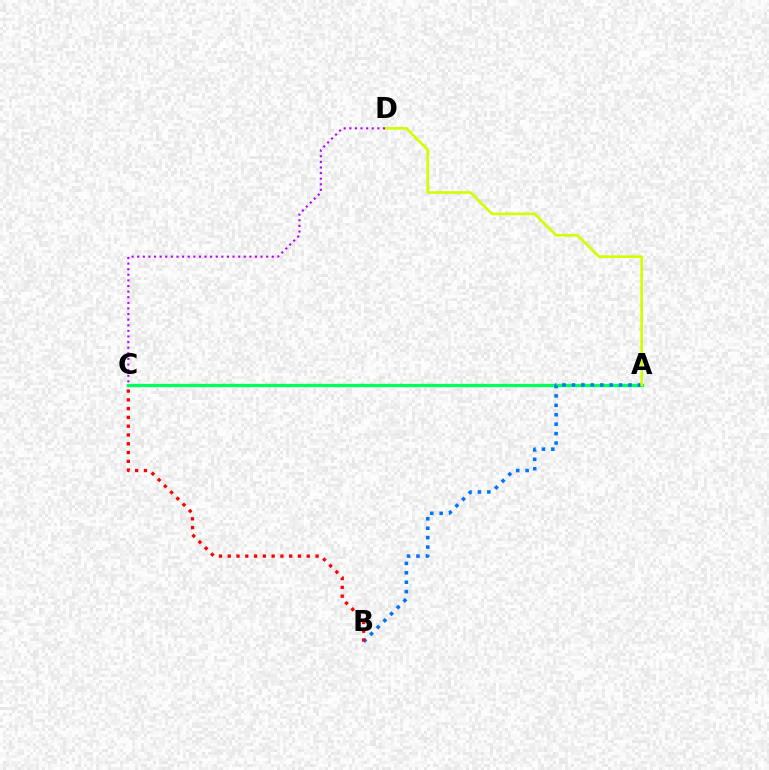{('A', 'C'): [{'color': '#00ff5c', 'line_style': 'solid', 'thickness': 2.38}], ('A', 'B'): [{'color': '#0074ff', 'line_style': 'dotted', 'thickness': 2.56}], ('B', 'C'): [{'color': '#ff0000', 'line_style': 'dotted', 'thickness': 2.39}], ('A', 'D'): [{'color': '#d1ff00', 'line_style': 'solid', 'thickness': 1.91}], ('C', 'D'): [{'color': '#b900ff', 'line_style': 'dotted', 'thickness': 1.52}]}